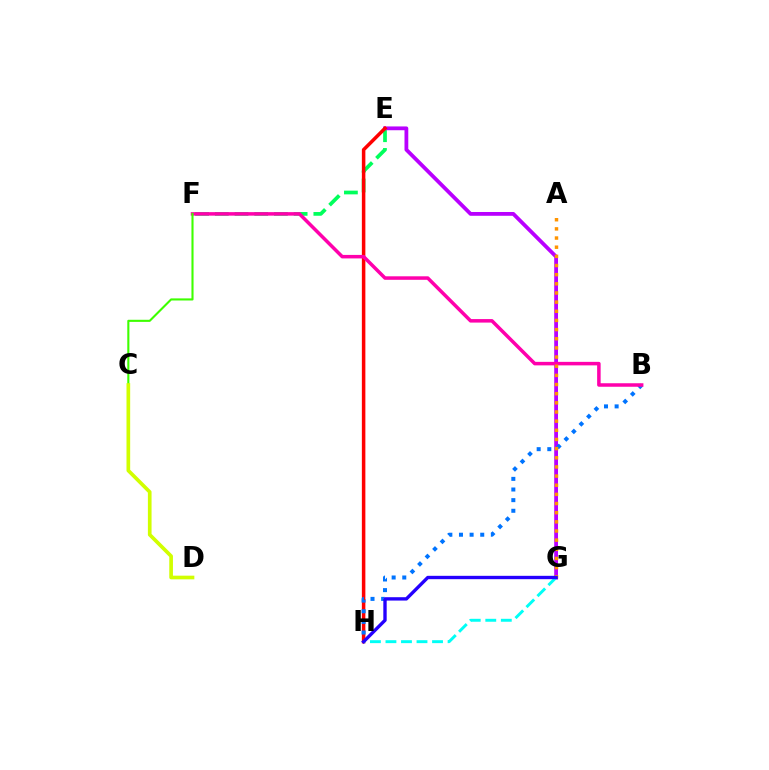{('E', 'F'): [{'color': '#00ff5c', 'line_style': 'dashed', 'thickness': 2.68}], ('E', 'G'): [{'color': '#b900ff', 'line_style': 'solid', 'thickness': 2.73}], ('E', 'H'): [{'color': '#ff0000', 'line_style': 'solid', 'thickness': 2.53}], ('B', 'H'): [{'color': '#0074ff', 'line_style': 'dotted', 'thickness': 2.89}], ('B', 'F'): [{'color': '#ff00ac', 'line_style': 'solid', 'thickness': 2.53}], ('A', 'G'): [{'color': '#ff9400', 'line_style': 'dotted', 'thickness': 2.49}], ('C', 'F'): [{'color': '#3dff00', 'line_style': 'solid', 'thickness': 1.52}], ('G', 'H'): [{'color': '#00fff6', 'line_style': 'dashed', 'thickness': 2.11}, {'color': '#2500ff', 'line_style': 'solid', 'thickness': 2.42}], ('C', 'D'): [{'color': '#d1ff00', 'line_style': 'solid', 'thickness': 2.65}]}